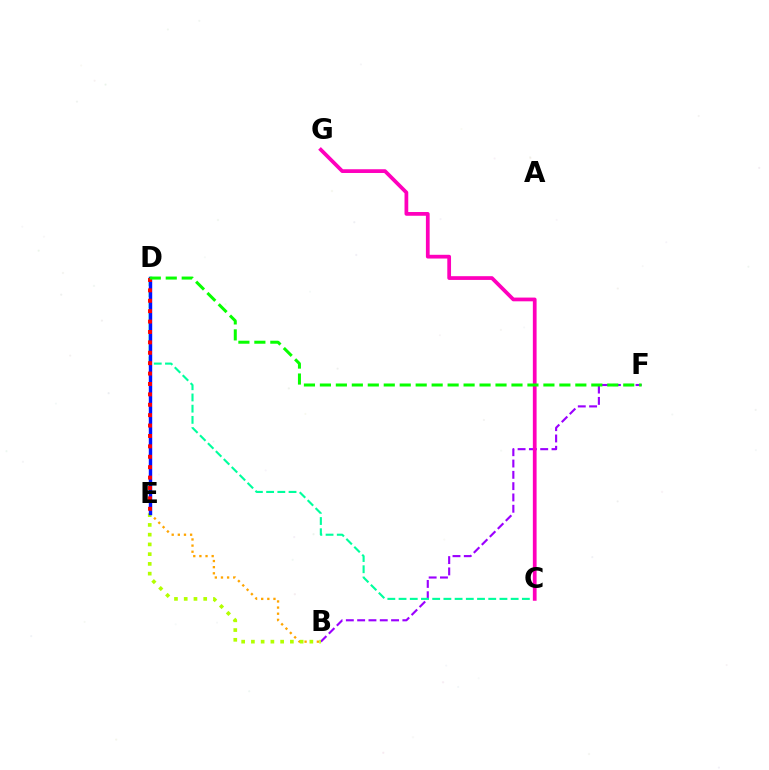{('B', 'E'): [{'color': '#ffa500', 'line_style': 'dotted', 'thickness': 1.67}, {'color': '#b3ff00', 'line_style': 'dotted', 'thickness': 2.65}], ('B', 'F'): [{'color': '#9b00ff', 'line_style': 'dashed', 'thickness': 1.54}], ('C', 'D'): [{'color': '#00ff9d', 'line_style': 'dashed', 'thickness': 1.52}], ('D', 'E'): [{'color': '#00b5ff', 'line_style': 'dashed', 'thickness': 1.91}, {'color': '#0010ff', 'line_style': 'solid', 'thickness': 2.46}, {'color': '#ff0000', 'line_style': 'dotted', 'thickness': 2.83}], ('C', 'G'): [{'color': '#ff00bd', 'line_style': 'solid', 'thickness': 2.7}], ('D', 'F'): [{'color': '#08ff00', 'line_style': 'dashed', 'thickness': 2.17}]}